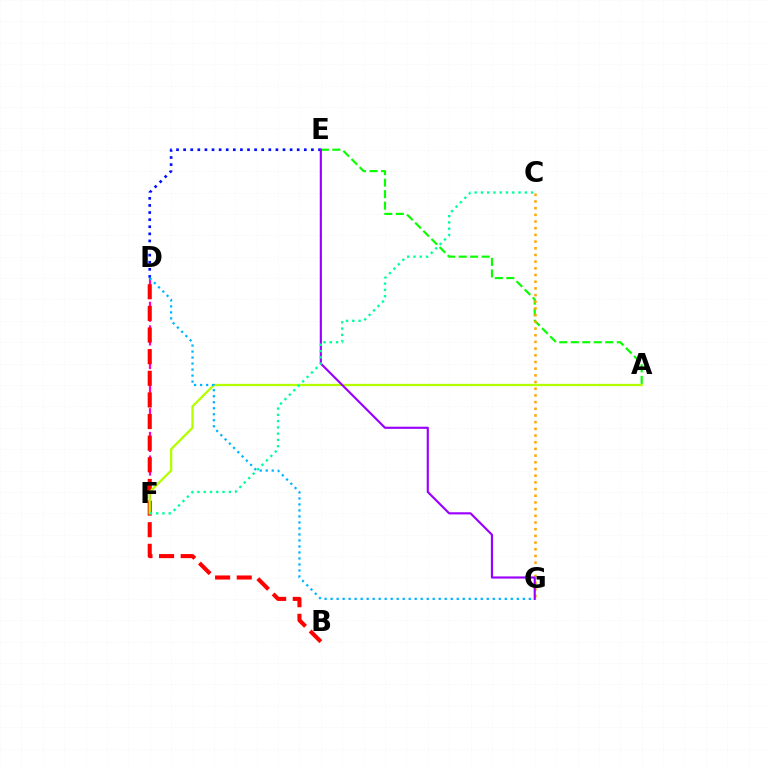{('A', 'E'): [{'color': '#08ff00', 'line_style': 'dashed', 'thickness': 1.56}], ('D', 'F'): [{'color': '#ff00bd', 'line_style': 'dashed', 'thickness': 1.61}], ('D', 'E'): [{'color': '#0010ff', 'line_style': 'dotted', 'thickness': 1.93}], ('B', 'D'): [{'color': '#ff0000', 'line_style': 'dashed', 'thickness': 2.94}], ('A', 'F'): [{'color': '#b3ff00', 'line_style': 'solid', 'thickness': 1.65}], ('D', 'G'): [{'color': '#00b5ff', 'line_style': 'dotted', 'thickness': 1.63}], ('C', 'G'): [{'color': '#ffa500', 'line_style': 'dotted', 'thickness': 1.82}], ('E', 'G'): [{'color': '#9b00ff', 'line_style': 'solid', 'thickness': 1.55}], ('C', 'F'): [{'color': '#00ff9d', 'line_style': 'dotted', 'thickness': 1.7}]}